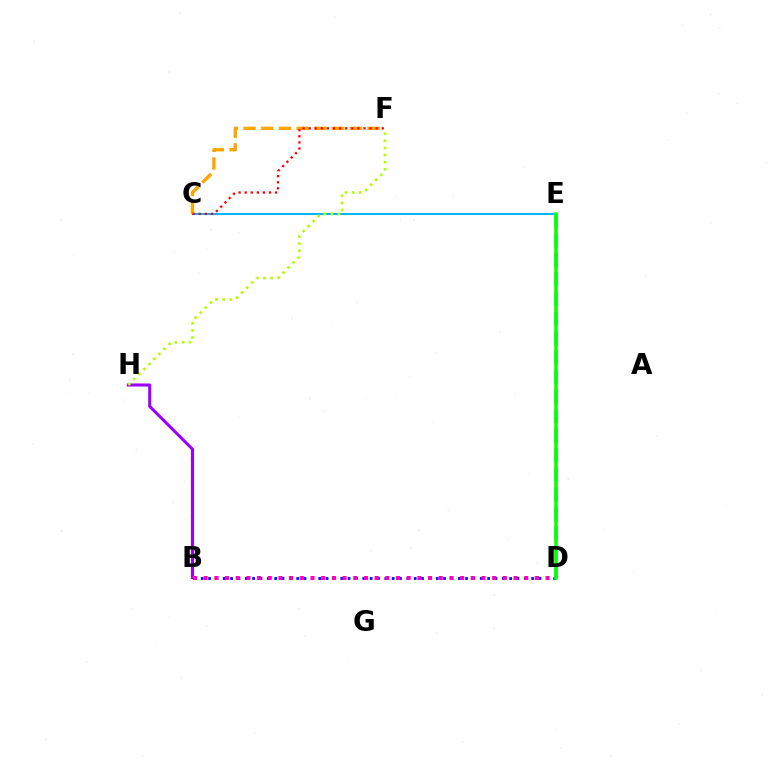{('D', 'E'): [{'color': '#00ff9d', 'line_style': 'dashed', 'thickness': 2.65}, {'color': '#08ff00', 'line_style': 'solid', 'thickness': 2.54}], ('B', 'D'): [{'color': '#0010ff', 'line_style': 'dotted', 'thickness': 2.0}, {'color': '#ff00bd', 'line_style': 'dotted', 'thickness': 2.9}], ('C', 'E'): [{'color': '#00b5ff', 'line_style': 'solid', 'thickness': 1.51}], ('B', 'H'): [{'color': '#9b00ff', 'line_style': 'solid', 'thickness': 2.2}], ('F', 'H'): [{'color': '#b3ff00', 'line_style': 'dotted', 'thickness': 1.93}], ('C', 'F'): [{'color': '#ffa500', 'line_style': 'dashed', 'thickness': 2.41}, {'color': '#ff0000', 'line_style': 'dotted', 'thickness': 1.65}]}